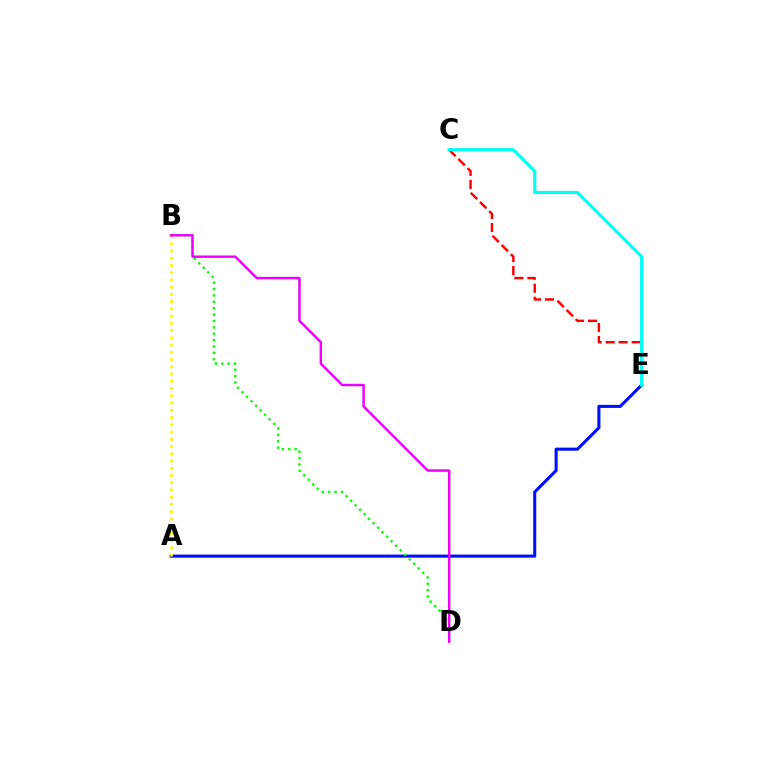{('A', 'E'): [{'color': '#0010ff', 'line_style': 'solid', 'thickness': 2.21}], ('C', 'E'): [{'color': '#ff0000', 'line_style': 'dashed', 'thickness': 1.77}, {'color': '#00fff6', 'line_style': 'solid', 'thickness': 2.32}], ('B', 'D'): [{'color': '#08ff00', 'line_style': 'dotted', 'thickness': 1.73}, {'color': '#ee00ff', 'line_style': 'solid', 'thickness': 1.77}], ('A', 'B'): [{'color': '#fcf500', 'line_style': 'dotted', 'thickness': 1.97}]}